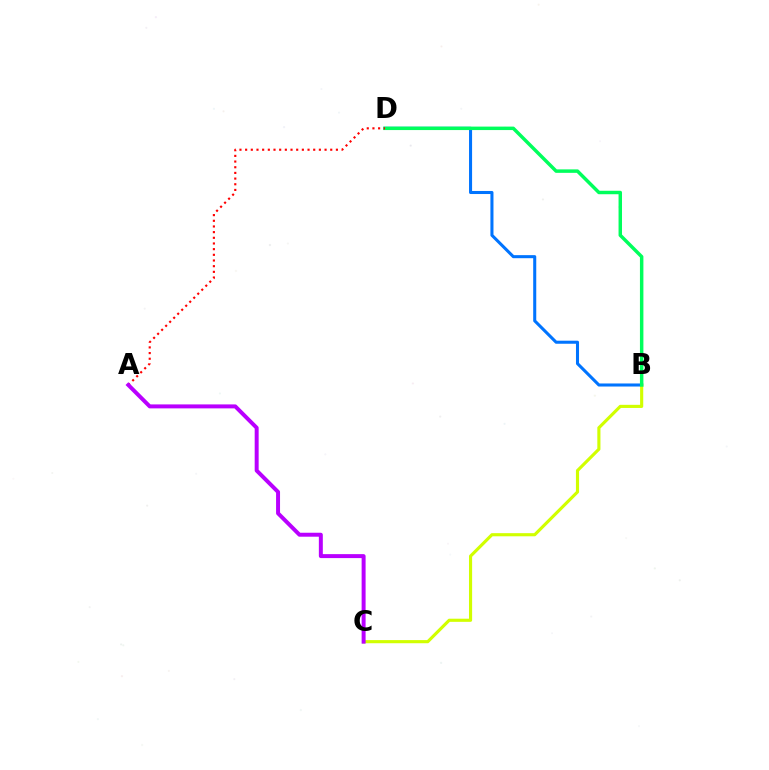{('B', 'D'): [{'color': '#0074ff', 'line_style': 'solid', 'thickness': 2.2}, {'color': '#00ff5c', 'line_style': 'solid', 'thickness': 2.49}], ('B', 'C'): [{'color': '#d1ff00', 'line_style': 'solid', 'thickness': 2.26}], ('A', 'D'): [{'color': '#ff0000', 'line_style': 'dotted', 'thickness': 1.54}], ('A', 'C'): [{'color': '#b900ff', 'line_style': 'solid', 'thickness': 2.85}]}